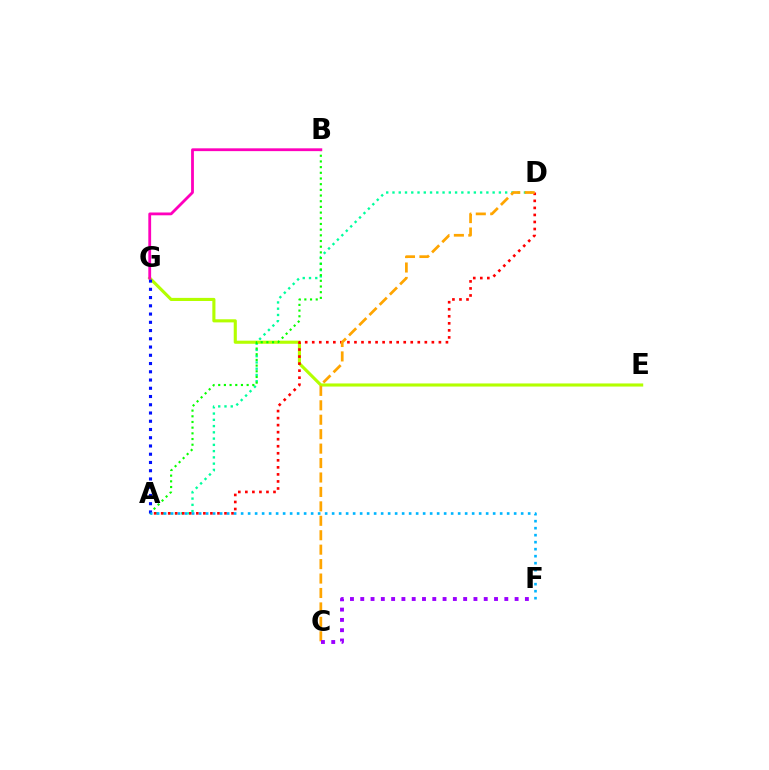{('A', 'D'): [{'color': '#00ff9d', 'line_style': 'dotted', 'thickness': 1.7}, {'color': '#ff0000', 'line_style': 'dotted', 'thickness': 1.91}], ('E', 'G'): [{'color': '#b3ff00', 'line_style': 'solid', 'thickness': 2.24}], ('A', 'B'): [{'color': '#08ff00', 'line_style': 'dotted', 'thickness': 1.54}], ('A', 'G'): [{'color': '#0010ff', 'line_style': 'dotted', 'thickness': 2.24}], ('C', 'D'): [{'color': '#ffa500', 'line_style': 'dashed', 'thickness': 1.96}], ('B', 'G'): [{'color': '#ff00bd', 'line_style': 'solid', 'thickness': 2.02}], ('C', 'F'): [{'color': '#9b00ff', 'line_style': 'dotted', 'thickness': 2.8}], ('A', 'F'): [{'color': '#00b5ff', 'line_style': 'dotted', 'thickness': 1.9}]}